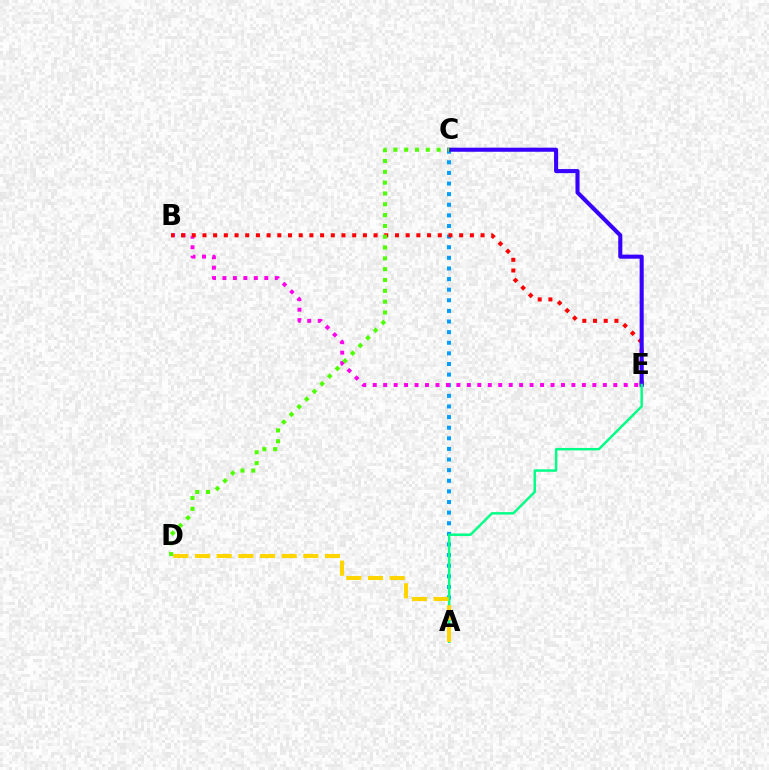{('A', 'C'): [{'color': '#009eff', 'line_style': 'dotted', 'thickness': 2.88}], ('B', 'E'): [{'color': '#ff00ed', 'line_style': 'dotted', 'thickness': 2.84}, {'color': '#ff0000', 'line_style': 'dotted', 'thickness': 2.91}], ('C', 'E'): [{'color': '#3700ff', 'line_style': 'solid', 'thickness': 2.93}], ('A', 'E'): [{'color': '#00ff86', 'line_style': 'solid', 'thickness': 1.77}], ('C', 'D'): [{'color': '#4fff00', 'line_style': 'dotted', 'thickness': 2.94}], ('A', 'D'): [{'color': '#ffd500', 'line_style': 'dashed', 'thickness': 2.94}]}